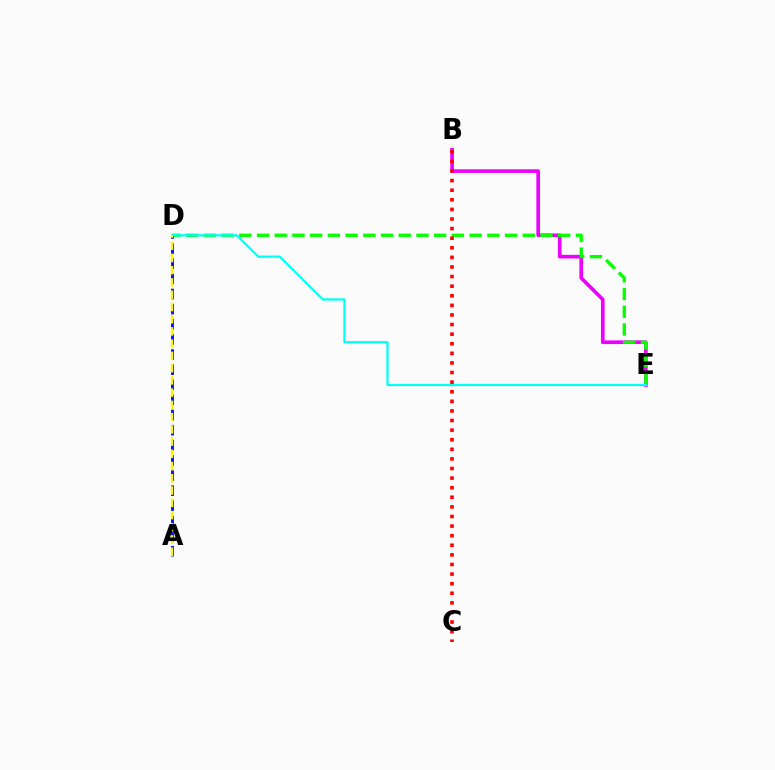{('B', 'E'): [{'color': '#ee00ff', 'line_style': 'solid', 'thickness': 2.63}], ('D', 'E'): [{'color': '#08ff00', 'line_style': 'dashed', 'thickness': 2.41}, {'color': '#00fff6', 'line_style': 'solid', 'thickness': 1.63}], ('A', 'D'): [{'color': '#0010ff', 'line_style': 'dashed', 'thickness': 2.06}, {'color': '#fcf500', 'line_style': 'dashed', 'thickness': 1.66}], ('B', 'C'): [{'color': '#ff0000', 'line_style': 'dotted', 'thickness': 2.61}]}